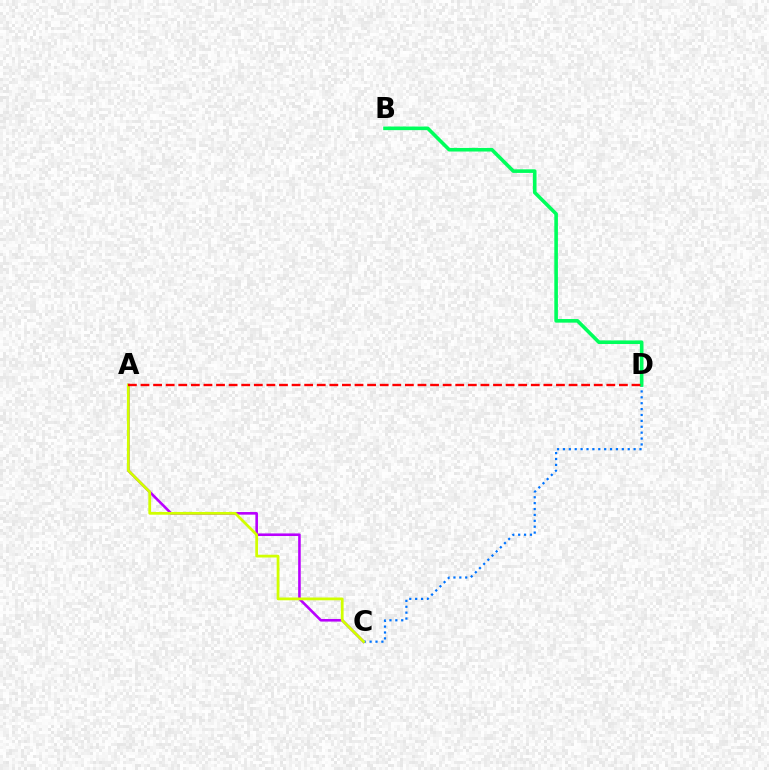{('A', 'C'): [{'color': '#b900ff', 'line_style': 'solid', 'thickness': 1.87}, {'color': '#d1ff00', 'line_style': 'solid', 'thickness': 1.99}], ('C', 'D'): [{'color': '#0074ff', 'line_style': 'dotted', 'thickness': 1.6}], ('B', 'D'): [{'color': '#00ff5c', 'line_style': 'solid', 'thickness': 2.59}], ('A', 'D'): [{'color': '#ff0000', 'line_style': 'dashed', 'thickness': 1.71}]}